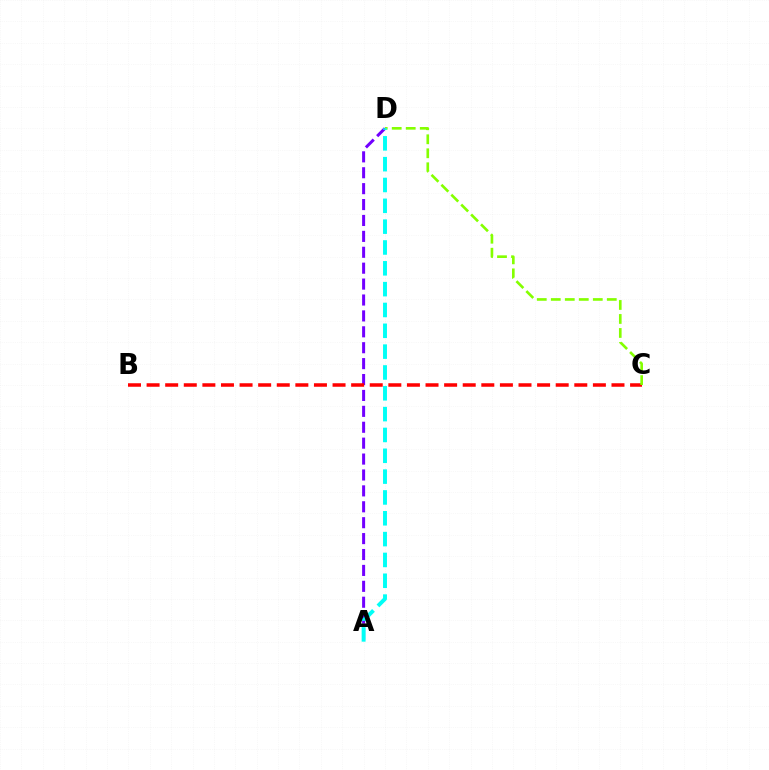{('A', 'D'): [{'color': '#7200ff', 'line_style': 'dashed', 'thickness': 2.16}, {'color': '#00fff6', 'line_style': 'dashed', 'thickness': 2.83}], ('B', 'C'): [{'color': '#ff0000', 'line_style': 'dashed', 'thickness': 2.53}], ('C', 'D'): [{'color': '#84ff00', 'line_style': 'dashed', 'thickness': 1.9}]}